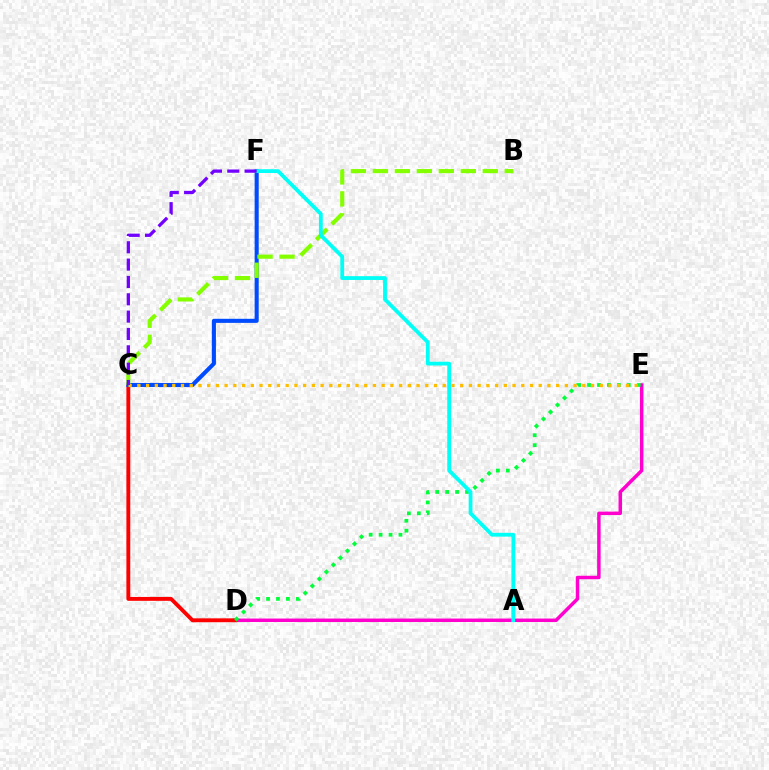{('D', 'E'): [{'color': '#ff00cf', 'line_style': 'solid', 'thickness': 2.5}, {'color': '#00ff39', 'line_style': 'dotted', 'thickness': 2.7}], ('C', 'D'): [{'color': '#ff0000', 'line_style': 'solid', 'thickness': 2.79}], ('C', 'F'): [{'color': '#004bff', 'line_style': 'solid', 'thickness': 2.93}, {'color': '#7200ff', 'line_style': 'dashed', 'thickness': 2.36}], ('B', 'C'): [{'color': '#84ff00', 'line_style': 'dashed', 'thickness': 2.99}], ('A', 'F'): [{'color': '#00fff6', 'line_style': 'solid', 'thickness': 2.74}], ('C', 'E'): [{'color': '#ffbd00', 'line_style': 'dotted', 'thickness': 2.37}]}